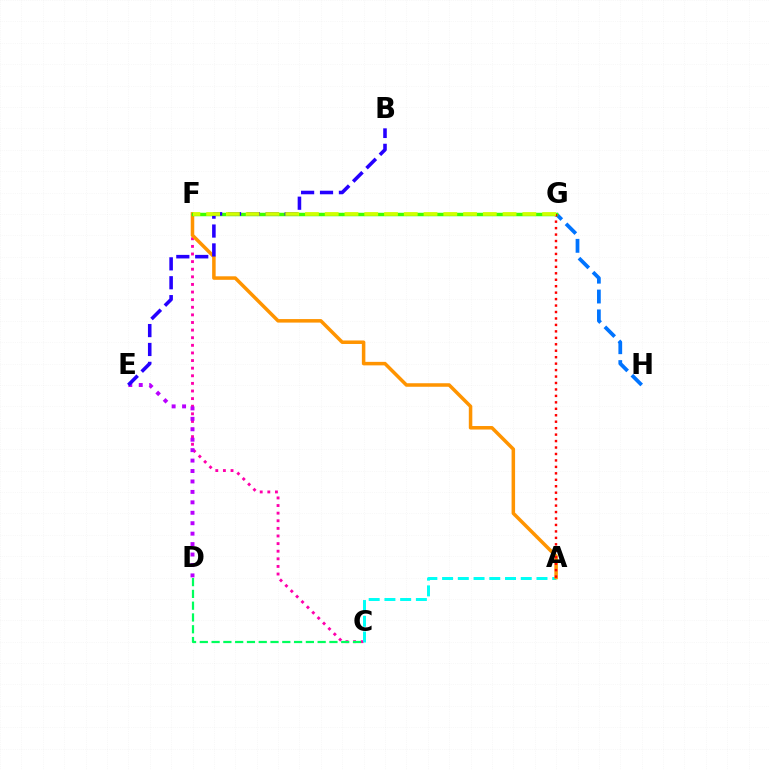{('C', 'F'): [{'color': '#ff00ac', 'line_style': 'dotted', 'thickness': 2.07}], ('G', 'H'): [{'color': '#0074ff', 'line_style': 'dashed', 'thickness': 2.7}], ('C', 'D'): [{'color': '#00ff5c', 'line_style': 'dashed', 'thickness': 1.6}], ('A', 'C'): [{'color': '#00fff6', 'line_style': 'dashed', 'thickness': 2.14}], ('A', 'F'): [{'color': '#ff9400', 'line_style': 'solid', 'thickness': 2.53}], ('D', 'E'): [{'color': '#b900ff', 'line_style': 'dotted', 'thickness': 2.84}], ('F', 'G'): [{'color': '#3dff00', 'line_style': 'solid', 'thickness': 2.5}, {'color': '#d1ff00', 'line_style': 'dashed', 'thickness': 2.68}], ('B', 'E'): [{'color': '#2500ff', 'line_style': 'dashed', 'thickness': 2.57}], ('A', 'G'): [{'color': '#ff0000', 'line_style': 'dotted', 'thickness': 1.75}]}